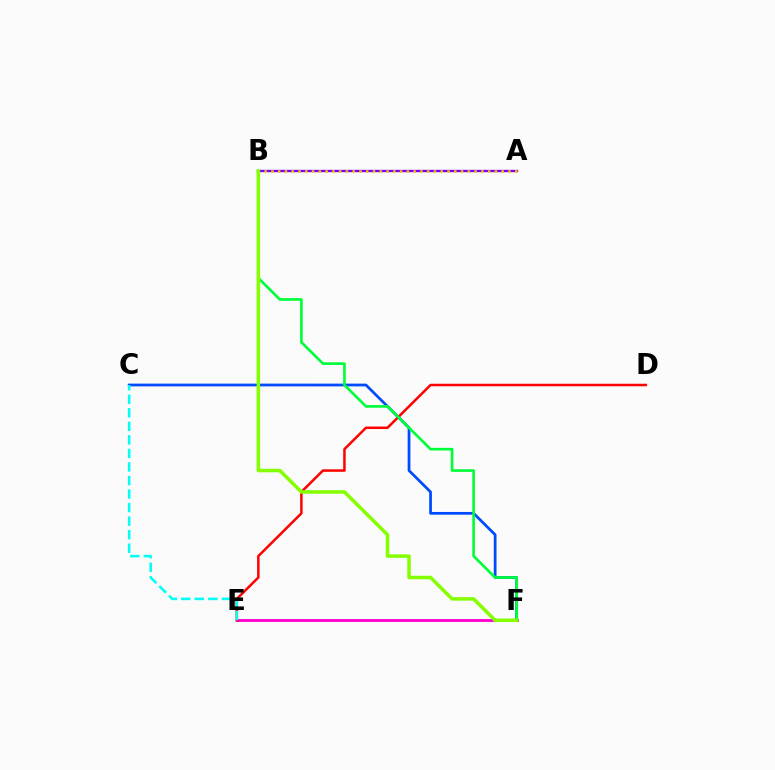{('E', 'F'): [{'color': '#ff00cf', 'line_style': 'solid', 'thickness': 2.06}], ('A', 'B'): [{'color': '#7200ff', 'line_style': 'solid', 'thickness': 1.69}, {'color': '#ffbd00', 'line_style': 'dotted', 'thickness': 1.84}], ('D', 'E'): [{'color': '#ff0000', 'line_style': 'solid', 'thickness': 1.8}], ('C', 'F'): [{'color': '#004bff', 'line_style': 'solid', 'thickness': 1.97}], ('C', 'E'): [{'color': '#00fff6', 'line_style': 'dashed', 'thickness': 1.84}], ('B', 'F'): [{'color': '#00ff39', 'line_style': 'solid', 'thickness': 1.91}, {'color': '#84ff00', 'line_style': 'solid', 'thickness': 2.52}]}